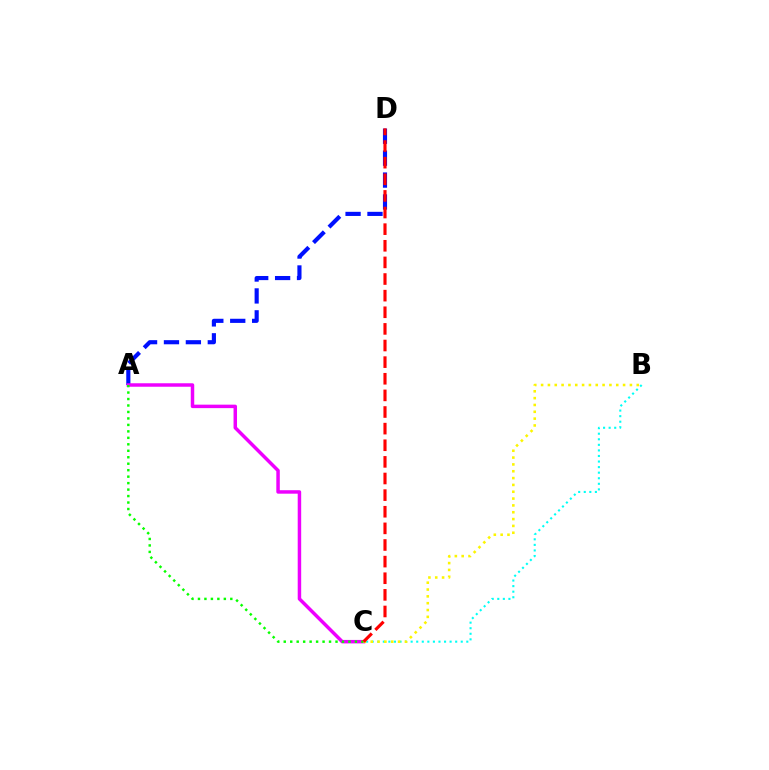{('A', 'D'): [{'color': '#0010ff', 'line_style': 'dashed', 'thickness': 2.98}], ('A', 'C'): [{'color': '#ee00ff', 'line_style': 'solid', 'thickness': 2.5}, {'color': '#08ff00', 'line_style': 'dotted', 'thickness': 1.76}], ('B', 'C'): [{'color': '#00fff6', 'line_style': 'dotted', 'thickness': 1.51}, {'color': '#fcf500', 'line_style': 'dotted', 'thickness': 1.86}], ('C', 'D'): [{'color': '#ff0000', 'line_style': 'dashed', 'thickness': 2.26}]}